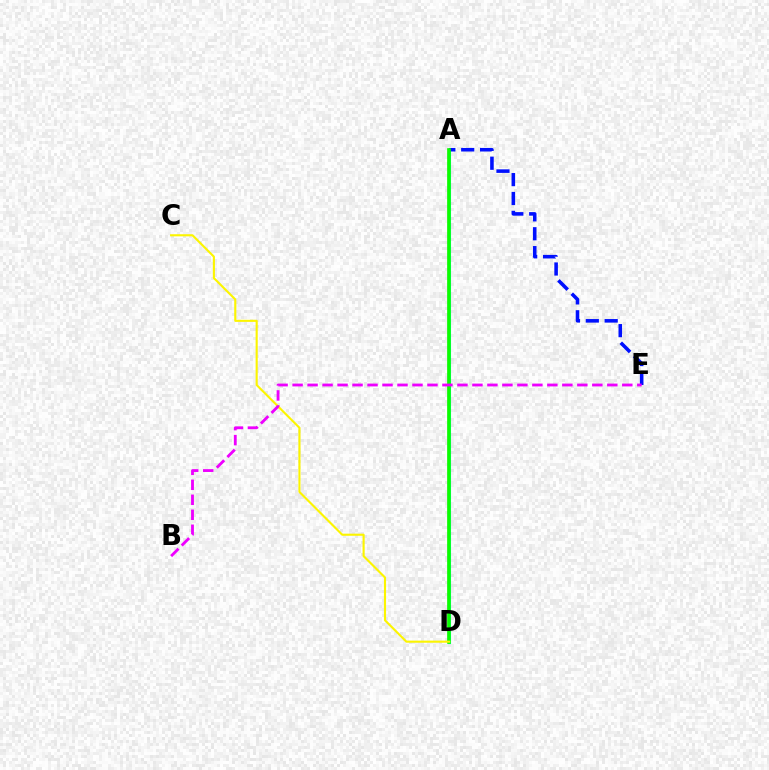{('A', 'D'): [{'color': '#ff0000', 'line_style': 'solid', 'thickness': 1.68}, {'color': '#00fff6', 'line_style': 'solid', 'thickness': 2.21}, {'color': '#08ff00', 'line_style': 'solid', 'thickness': 2.62}], ('A', 'E'): [{'color': '#0010ff', 'line_style': 'dashed', 'thickness': 2.56}], ('C', 'D'): [{'color': '#fcf500', 'line_style': 'solid', 'thickness': 1.52}], ('B', 'E'): [{'color': '#ee00ff', 'line_style': 'dashed', 'thickness': 2.04}]}